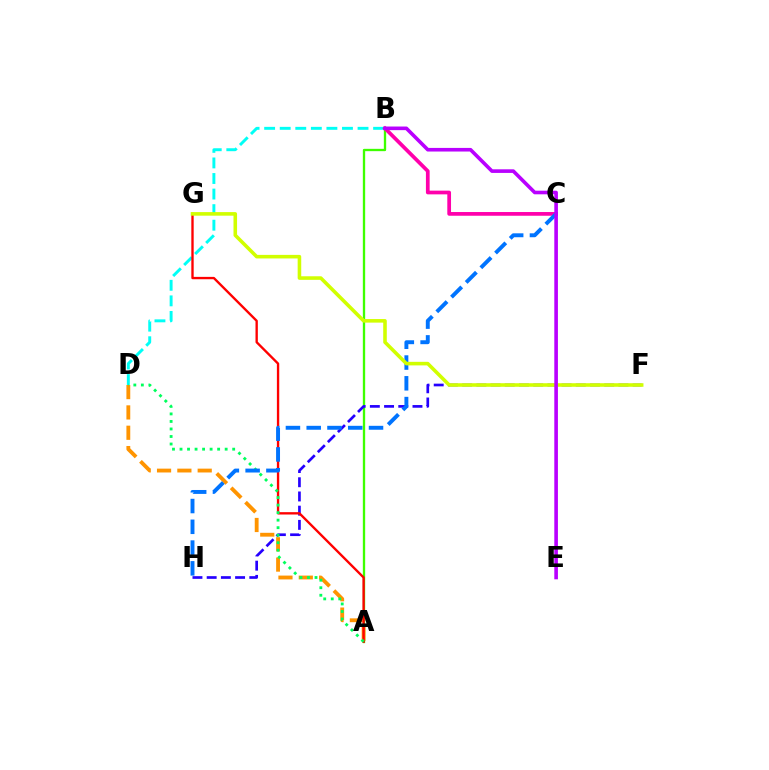{('B', 'D'): [{'color': '#00fff6', 'line_style': 'dashed', 'thickness': 2.11}], ('A', 'B'): [{'color': '#3dff00', 'line_style': 'solid', 'thickness': 1.68}], ('B', 'C'): [{'color': '#ff00ac', 'line_style': 'solid', 'thickness': 2.68}], ('F', 'H'): [{'color': '#2500ff', 'line_style': 'dashed', 'thickness': 1.93}], ('A', 'D'): [{'color': '#ff9400', 'line_style': 'dashed', 'thickness': 2.76}, {'color': '#00ff5c', 'line_style': 'dotted', 'thickness': 2.04}], ('A', 'G'): [{'color': '#ff0000', 'line_style': 'solid', 'thickness': 1.7}], ('C', 'H'): [{'color': '#0074ff', 'line_style': 'dashed', 'thickness': 2.82}], ('F', 'G'): [{'color': '#d1ff00', 'line_style': 'solid', 'thickness': 2.57}], ('B', 'E'): [{'color': '#b900ff', 'line_style': 'solid', 'thickness': 2.6}]}